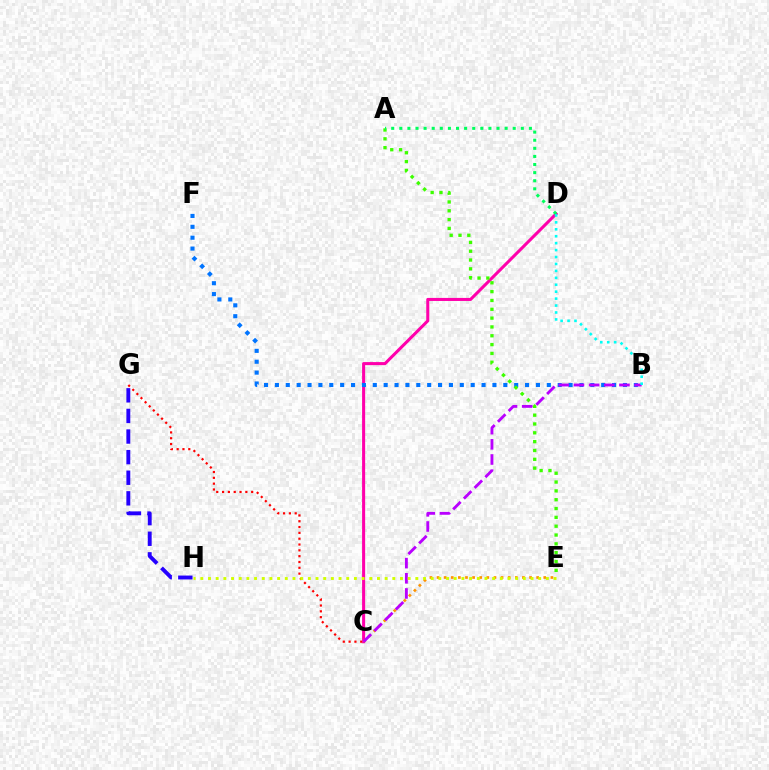{('C', 'G'): [{'color': '#ff0000', 'line_style': 'dotted', 'thickness': 1.58}], ('C', 'D'): [{'color': '#ff00ac', 'line_style': 'solid', 'thickness': 2.19}], ('C', 'E'): [{'color': '#ff9400', 'line_style': 'dotted', 'thickness': 1.93}], ('G', 'H'): [{'color': '#2500ff', 'line_style': 'dashed', 'thickness': 2.8}], ('B', 'F'): [{'color': '#0074ff', 'line_style': 'dotted', 'thickness': 2.96}], ('A', 'E'): [{'color': '#3dff00', 'line_style': 'dotted', 'thickness': 2.4}], ('A', 'D'): [{'color': '#00ff5c', 'line_style': 'dotted', 'thickness': 2.2}], ('B', 'C'): [{'color': '#b900ff', 'line_style': 'dashed', 'thickness': 2.06}], ('E', 'H'): [{'color': '#d1ff00', 'line_style': 'dotted', 'thickness': 2.09}], ('B', 'D'): [{'color': '#00fff6', 'line_style': 'dotted', 'thickness': 1.88}]}